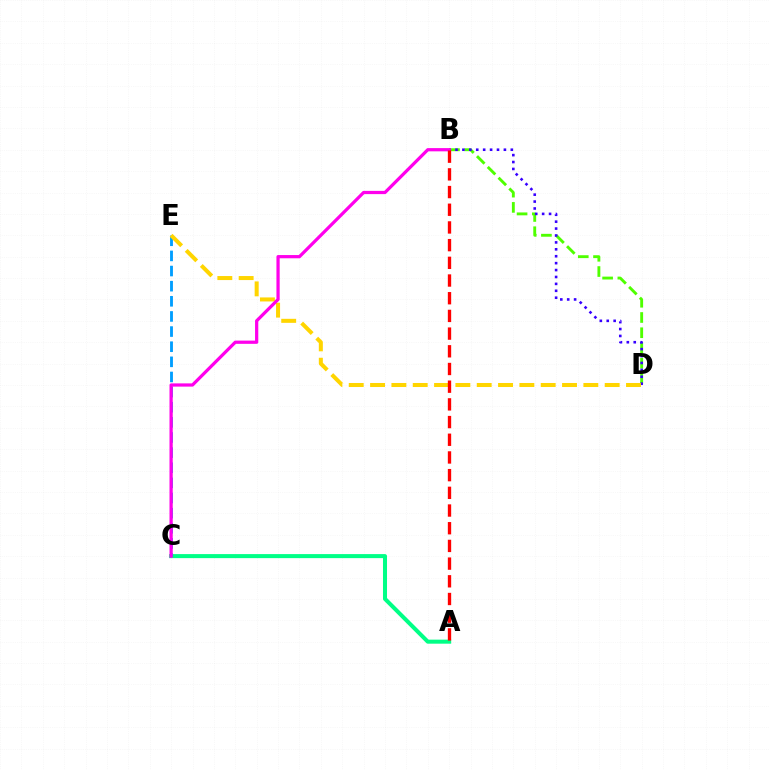{('B', 'D'): [{'color': '#4fff00', 'line_style': 'dashed', 'thickness': 2.07}, {'color': '#3700ff', 'line_style': 'dotted', 'thickness': 1.88}], ('A', 'C'): [{'color': '#00ff86', 'line_style': 'solid', 'thickness': 2.9}], ('C', 'E'): [{'color': '#009eff', 'line_style': 'dashed', 'thickness': 2.06}], ('D', 'E'): [{'color': '#ffd500', 'line_style': 'dashed', 'thickness': 2.9}], ('B', 'C'): [{'color': '#ff00ed', 'line_style': 'solid', 'thickness': 2.33}], ('A', 'B'): [{'color': '#ff0000', 'line_style': 'dashed', 'thickness': 2.4}]}